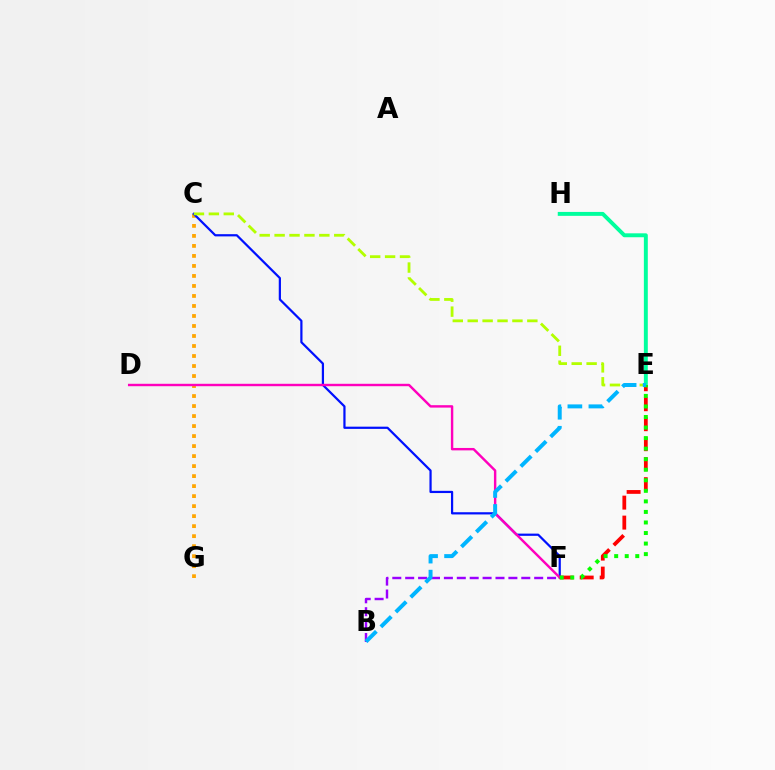{('C', 'G'): [{'color': '#ffa500', 'line_style': 'dotted', 'thickness': 2.72}], ('C', 'F'): [{'color': '#0010ff', 'line_style': 'solid', 'thickness': 1.6}], ('C', 'E'): [{'color': '#b3ff00', 'line_style': 'dashed', 'thickness': 2.03}], ('B', 'F'): [{'color': '#9b00ff', 'line_style': 'dashed', 'thickness': 1.75}], ('E', 'H'): [{'color': '#00ff9d', 'line_style': 'solid', 'thickness': 2.83}], ('D', 'F'): [{'color': '#ff00bd', 'line_style': 'solid', 'thickness': 1.74}], ('E', 'F'): [{'color': '#ff0000', 'line_style': 'dashed', 'thickness': 2.72}, {'color': '#08ff00', 'line_style': 'dotted', 'thickness': 2.87}], ('B', 'E'): [{'color': '#00b5ff', 'line_style': 'dashed', 'thickness': 2.86}]}